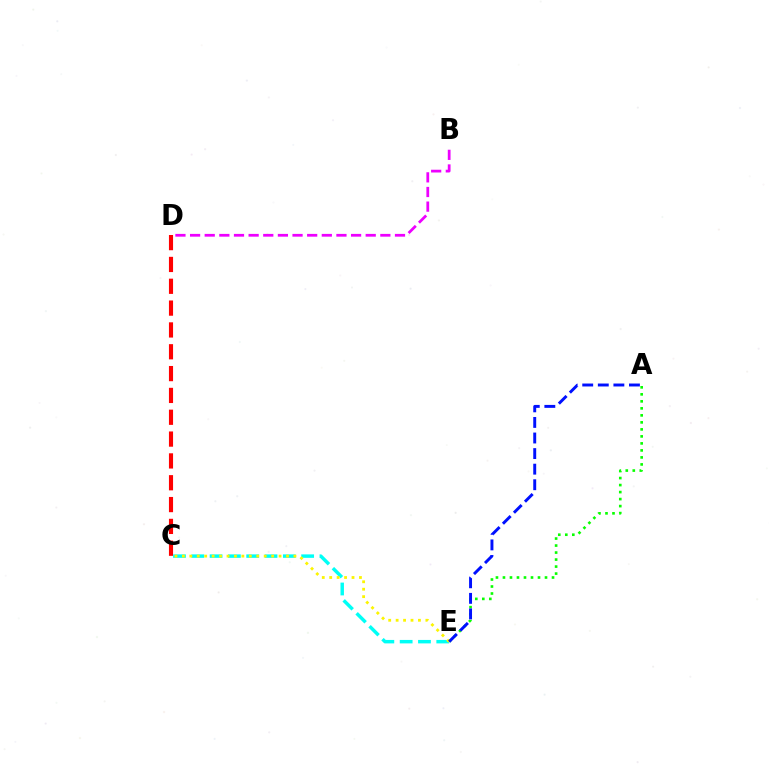{('A', 'E'): [{'color': '#08ff00', 'line_style': 'dotted', 'thickness': 1.9}, {'color': '#0010ff', 'line_style': 'dashed', 'thickness': 2.12}], ('B', 'D'): [{'color': '#ee00ff', 'line_style': 'dashed', 'thickness': 1.99}], ('C', 'D'): [{'color': '#ff0000', 'line_style': 'dashed', 'thickness': 2.97}], ('C', 'E'): [{'color': '#00fff6', 'line_style': 'dashed', 'thickness': 2.49}, {'color': '#fcf500', 'line_style': 'dotted', 'thickness': 2.02}]}